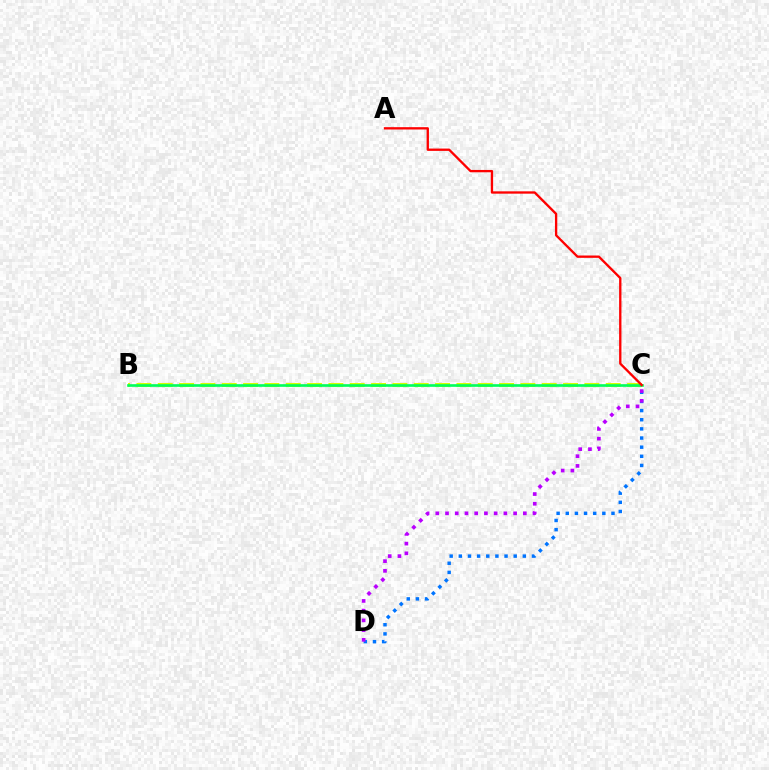{('B', 'C'): [{'color': '#d1ff00', 'line_style': 'dashed', 'thickness': 2.9}, {'color': '#00ff5c', 'line_style': 'solid', 'thickness': 1.91}], ('A', 'C'): [{'color': '#ff0000', 'line_style': 'solid', 'thickness': 1.68}], ('C', 'D'): [{'color': '#0074ff', 'line_style': 'dotted', 'thickness': 2.48}, {'color': '#b900ff', 'line_style': 'dotted', 'thickness': 2.64}]}